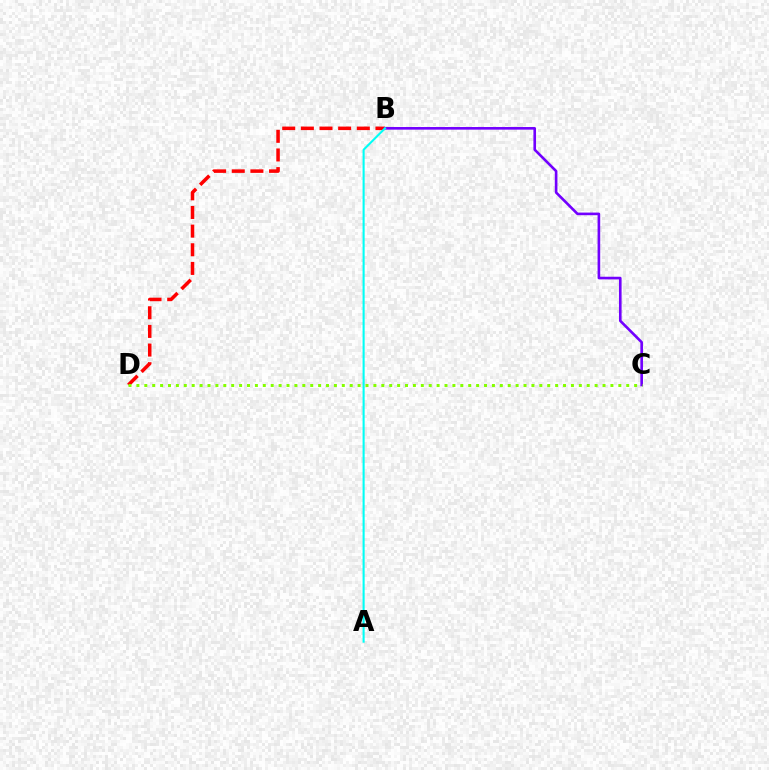{('B', 'D'): [{'color': '#ff0000', 'line_style': 'dashed', 'thickness': 2.53}], ('B', 'C'): [{'color': '#7200ff', 'line_style': 'solid', 'thickness': 1.89}], ('C', 'D'): [{'color': '#84ff00', 'line_style': 'dotted', 'thickness': 2.15}], ('A', 'B'): [{'color': '#00fff6', 'line_style': 'solid', 'thickness': 1.5}]}